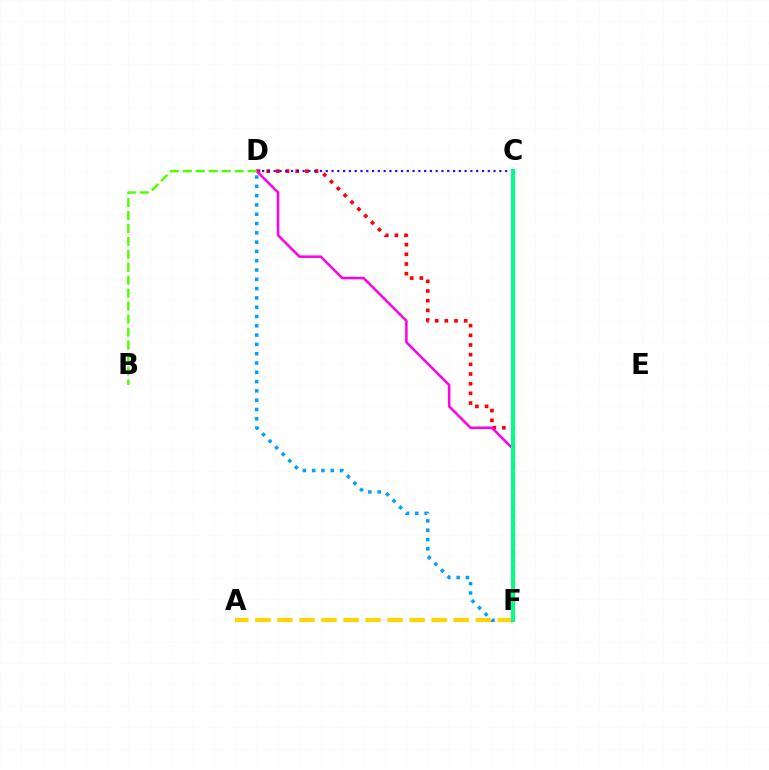{('D', 'F'): [{'color': '#ff0000', 'line_style': 'dotted', 'thickness': 2.63}, {'color': '#009eff', 'line_style': 'dotted', 'thickness': 2.53}, {'color': '#ff00ed', 'line_style': 'solid', 'thickness': 1.81}], ('A', 'F'): [{'color': '#ffd500', 'line_style': 'dashed', 'thickness': 2.99}], ('C', 'D'): [{'color': '#3700ff', 'line_style': 'dotted', 'thickness': 1.57}], ('C', 'F'): [{'color': '#00ff86', 'line_style': 'solid', 'thickness': 2.86}], ('B', 'D'): [{'color': '#4fff00', 'line_style': 'dashed', 'thickness': 1.76}]}